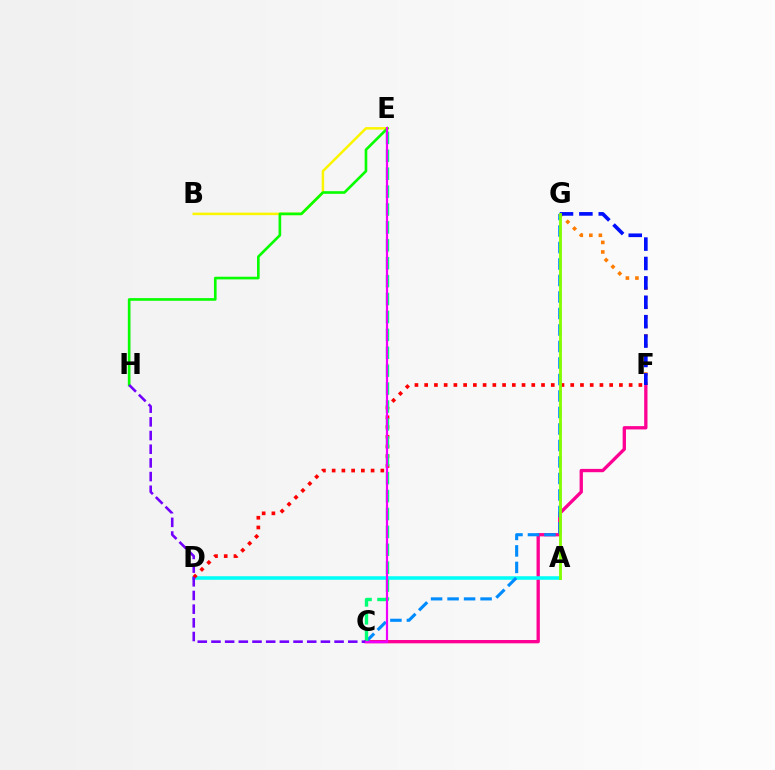{('C', 'F'): [{'color': '#ff0094', 'line_style': 'solid', 'thickness': 2.38}], ('A', 'D'): [{'color': '#00fff6', 'line_style': 'solid', 'thickness': 2.56}], ('D', 'F'): [{'color': '#ff0000', 'line_style': 'dotted', 'thickness': 2.65}], ('B', 'E'): [{'color': '#fcf500', 'line_style': 'solid', 'thickness': 1.8}], ('C', 'G'): [{'color': '#008cff', 'line_style': 'dashed', 'thickness': 2.24}], ('C', 'E'): [{'color': '#00ff74', 'line_style': 'dashed', 'thickness': 2.43}, {'color': '#ee00ff', 'line_style': 'solid', 'thickness': 1.57}], ('F', 'G'): [{'color': '#ff7c00', 'line_style': 'dotted', 'thickness': 2.59}, {'color': '#0010ff', 'line_style': 'dashed', 'thickness': 2.63}], ('E', 'H'): [{'color': '#08ff00', 'line_style': 'solid', 'thickness': 1.91}], ('C', 'H'): [{'color': '#7200ff', 'line_style': 'dashed', 'thickness': 1.86}], ('A', 'G'): [{'color': '#84ff00', 'line_style': 'solid', 'thickness': 2.06}]}